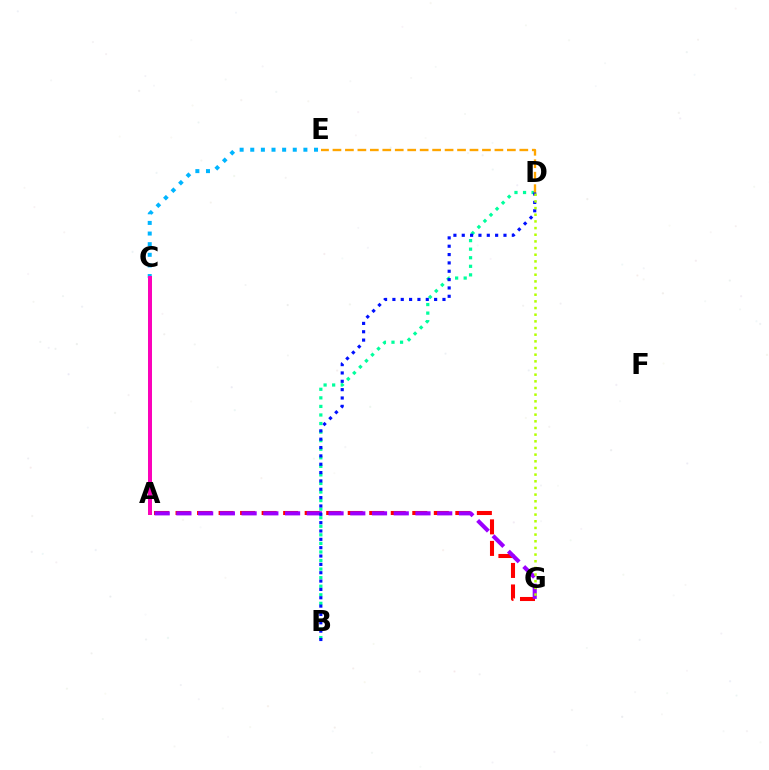{('B', 'D'): [{'color': '#00ff9d', 'line_style': 'dotted', 'thickness': 2.33}, {'color': '#0010ff', 'line_style': 'dotted', 'thickness': 2.27}], ('C', 'E'): [{'color': '#00b5ff', 'line_style': 'dotted', 'thickness': 2.89}], ('A', 'C'): [{'color': '#08ff00', 'line_style': 'solid', 'thickness': 2.82}, {'color': '#ff00bd', 'line_style': 'solid', 'thickness': 2.84}], ('D', 'E'): [{'color': '#ffa500', 'line_style': 'dashed', 'thickness': 1.69}], ('A', 'G'): [{'color': '#ff0000', 'line_style': 'dashed', 'thickness': 2.92}, {'color': '#9b00ff', 'line_style': 'dashed', 'thickness': 2.95}], ('D', 'G'): [{'color': '#b3ff00', 'line_style': 'dotted', 'thickness': 1.81}]}